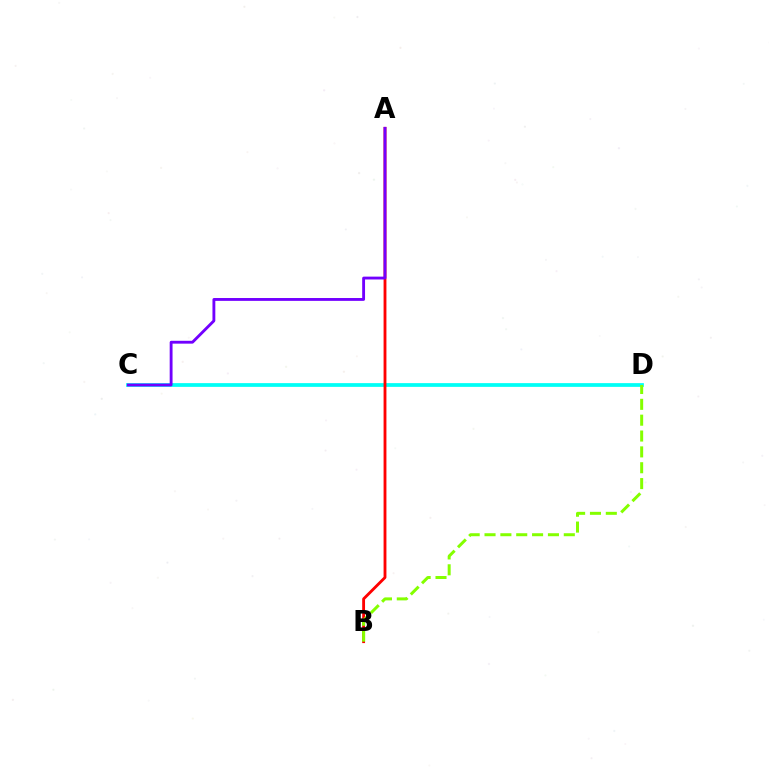{('C', 'D'): [{'color': '#00fff6', 'line_style': 'solid', 'thickness': 2.69}], ('A', 'B'): [{'color': '#ff0000', 'line_style': 'solid', 'thickness': 2.05}], ('B', 'D'): [{'color': '#84ff00', 'line_style': 'dashed', 'thickness': 2.15}], ('A', 'C'): [{'color': '#7200ff', 'line_style': 'solid', 'thickness': 2.05}]}